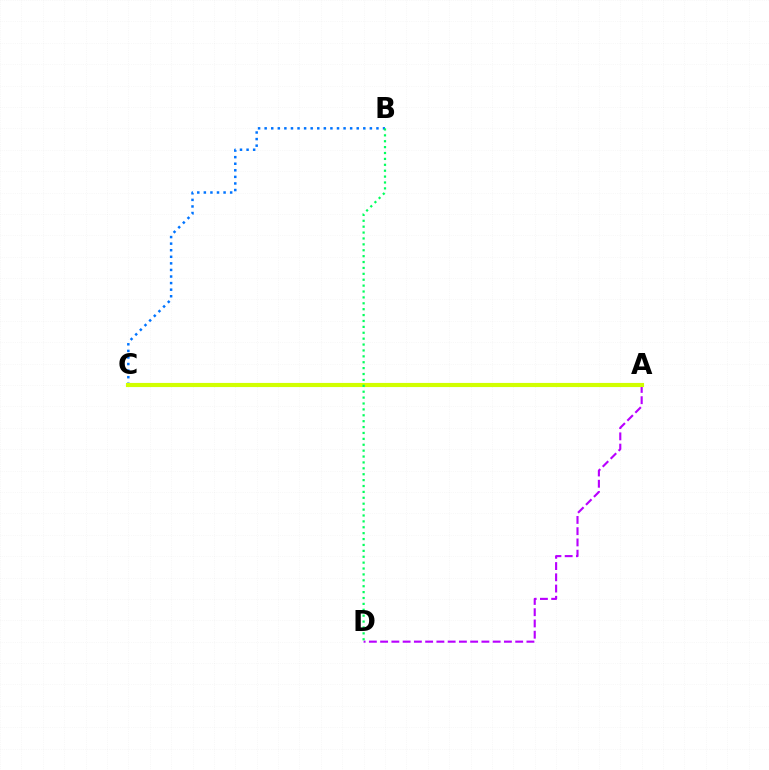{('B', 'C'): [{'color': '#0074ff', 'line_style': 'dotted', 'thickness': 1.79}], ('A', 'C'): [{'color': '#ff0000', 'line_style': 'dashed', 'thickness': 2.65}, {'color': '#d1ff00', 'line_style': 'solid', 'thickness': 2.98}], ('A', 'D'): [{'color': '#b900ff', 'line_style': 'dashed', 'thickness': 1.53}], ('B', 'D'): [{'color': '#00ff5c', 'line_style': 'dotted', 'thickness': 1.6}]}